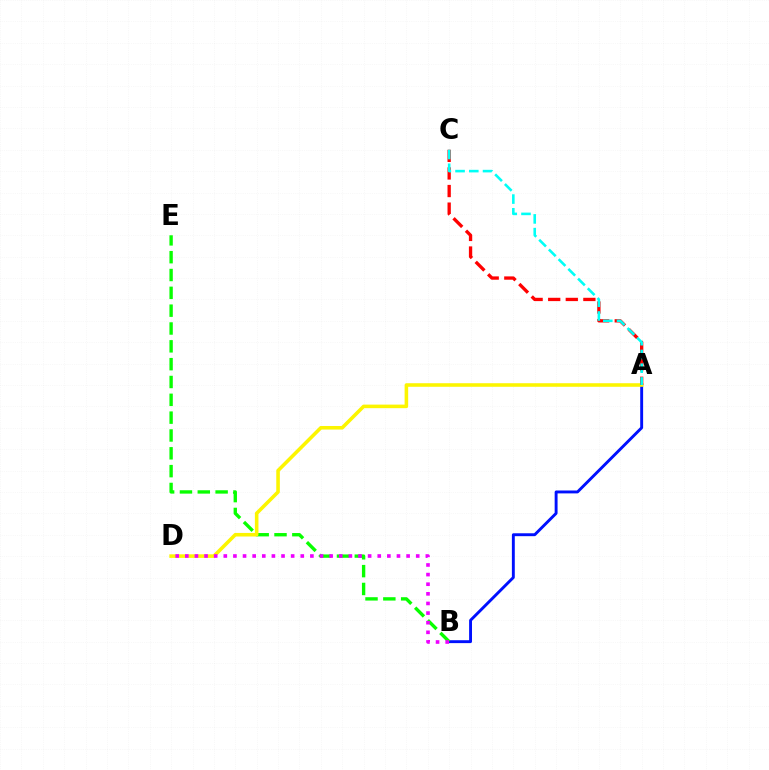{('A', 'B'): [{'color': '#0010ff', 'line_style': 'solid', 'thickness': 2.09}], ('B', 'E'): [{'color': '#08ff00', 'line_style': 'dashed', 'thickness': 2.42}], ('A', 'D'): [{'color': '#fcf500', 'line_style': 'solid', 'thickness': 2.57}], ('B', 'D'): [{'color': '#ee00ff', 'line_style': 'dotted', 'thickness': 2.61}], ('A', 'C'): [{'color': '#ff0000', 'line_style': 'dashed', 'thickness': 2.39}, {'color': '#00fff6', 'line_style': 'dashed', 'thickness': 1.87}]}